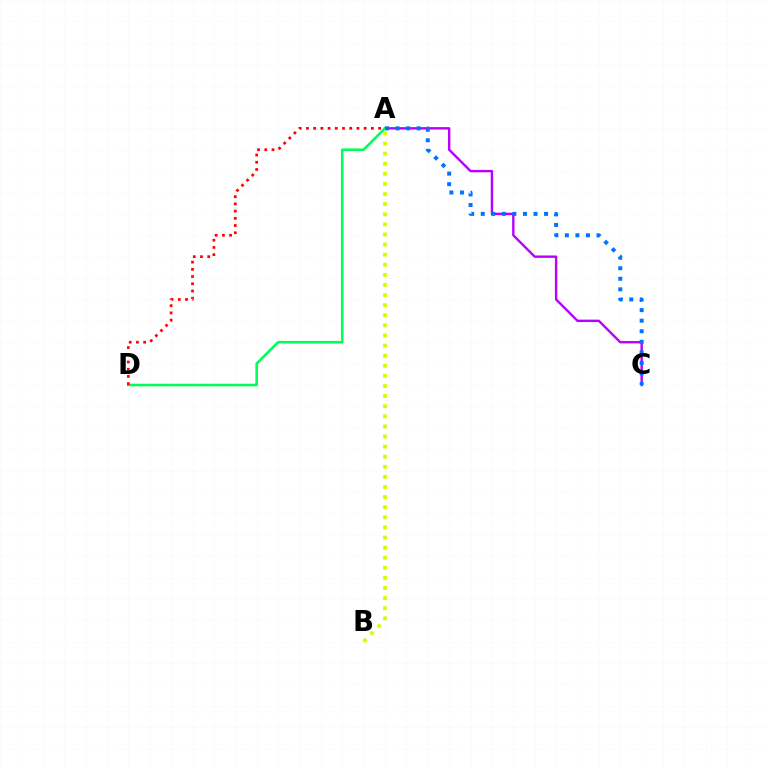{('A', 'B'): [{'color': '#d1ff00', 'line_style': 'dotted', 'thickness': 2.74}], ('A', 'C'): [{'color': '#b900ff', 'line_style': 'solid', 'thickness': 1.73}, {'color': '#0074ff', 'line_style': 'dotted', 'thickness': 2.87}], ('A', 'D'): [{'color': '#00ff5c', 'line_style': 'solid', 'thickness': 1.87}, {'color': '#ff0000', 'line_style': 'dotted', 'thickness': 1.96}]}